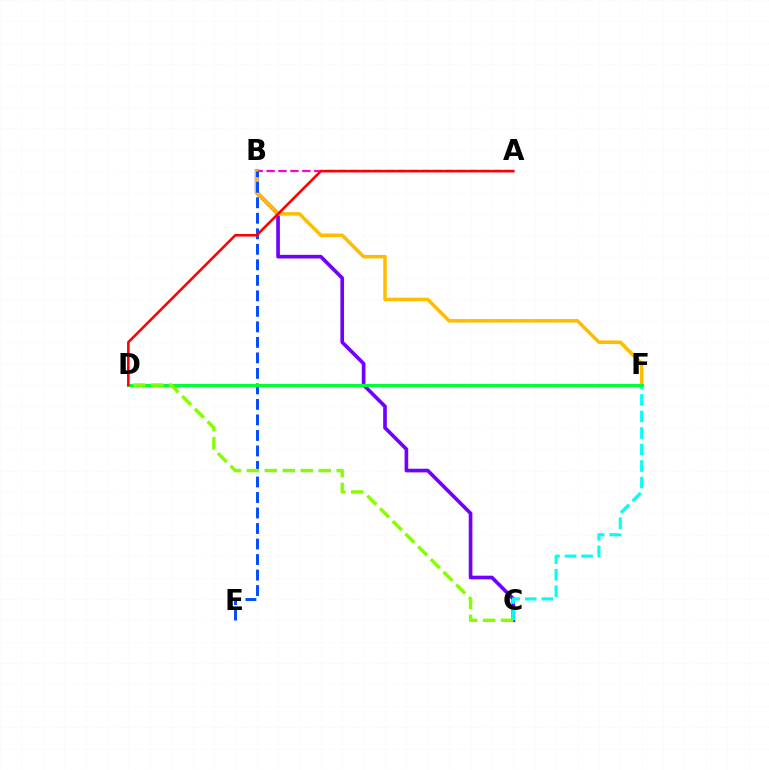{('A', 'B'): [{'color': '#ff00cf', 'line_style': 'dashed', 'thickness': 1.62}], ('B', 'C'): [{'color': '#7200ff', 'line_style': 'solid', 'thickness': 2.63}], ('C', 'F'): [{'color': '#00fff6', 'line_style': 'dashed', 'thickness': 2.24}], ('B', 'F'): [{'color': '#ffbd00', 'line_style': 'solid', 'thickness': 2.55}], ('B', 'E'): [{'color': '#004bff', 'line_style': 'dashed', 'thickness': 2.11}], ('D', 'F'): [{'color': '#00ff39', 'line_style': 'solid', 'thickness': 2.27}], ('C', 'D'): [{'color': '#84ff00', 'line_style': 'dashed', 'thickness': 2.44}], ('A', 'D'): [{'color': '#ff0000', 'line_style': 'solid', 'thickness': 1.85}]}